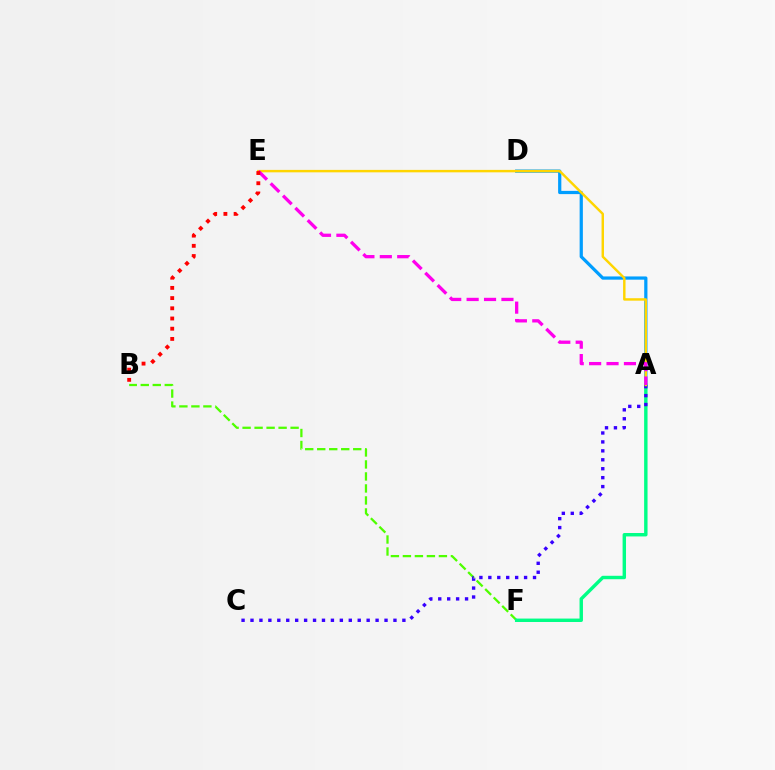{('B', 'F'): [{'color': '#4fff00', 'line_style': 'dashed', 'thickness': 1.63}], ('A', 'D'): [{'color': '#009eff', 'line_style': 'solid', 'thickness': 2.32}], ('A', 'F'): [{'color': '#00ff86', 'line_style': 'solid', 'thickness': 2.46}], ('A', 'C'): [{'color': '#3700ff', 'line_style': 'dotted', 'thickness': 2.43}], ('A', 'E'): [{'color': '#ffd500', 'line_style': 'solid', 'thickness': 1.76}, {'color': '#ff00ed', 'line_style': 'dashed', 'thickness': 2.37}], ('B', 'E'): [{'color': '#ff0000', 'line_style': 'dotted', 'thickness': 2.77}]}